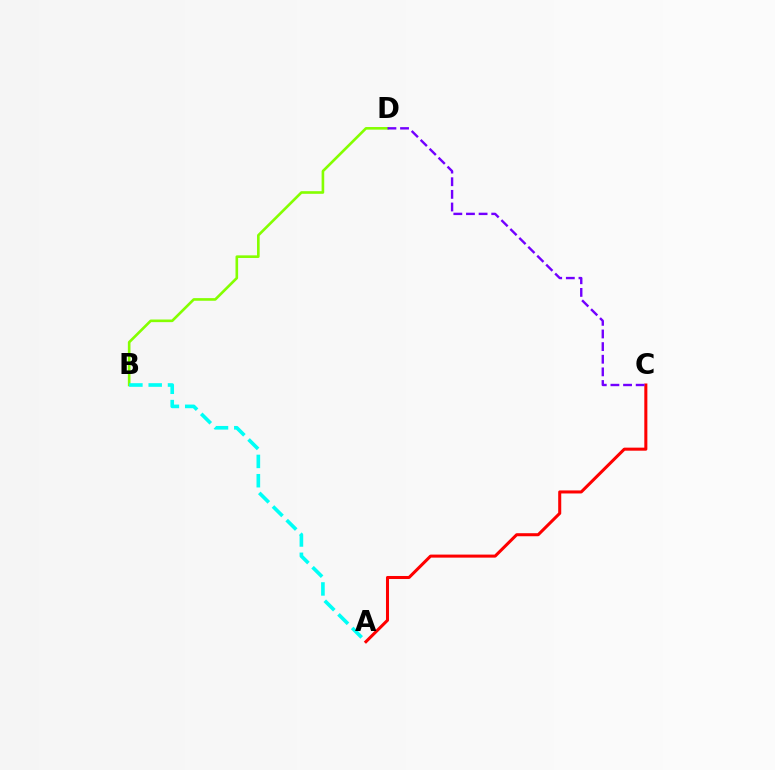{('B', 'D'): [{'color': '#84ff00', 'line_style': 'solid', 'thickness': 1.89}], ('A', 'B'): [{'color': '#00fff6', 'line_style': 'dashed', 'thickness': 2.62}], ('A', 'C'): [{'color': '#ff0000', 'line_style': 'solid', 'thickness': 2.19}], ('C', 'D'): [{'color': '#7200ff', 'line_style': 'dashed', 'thickness': 1.72}]}